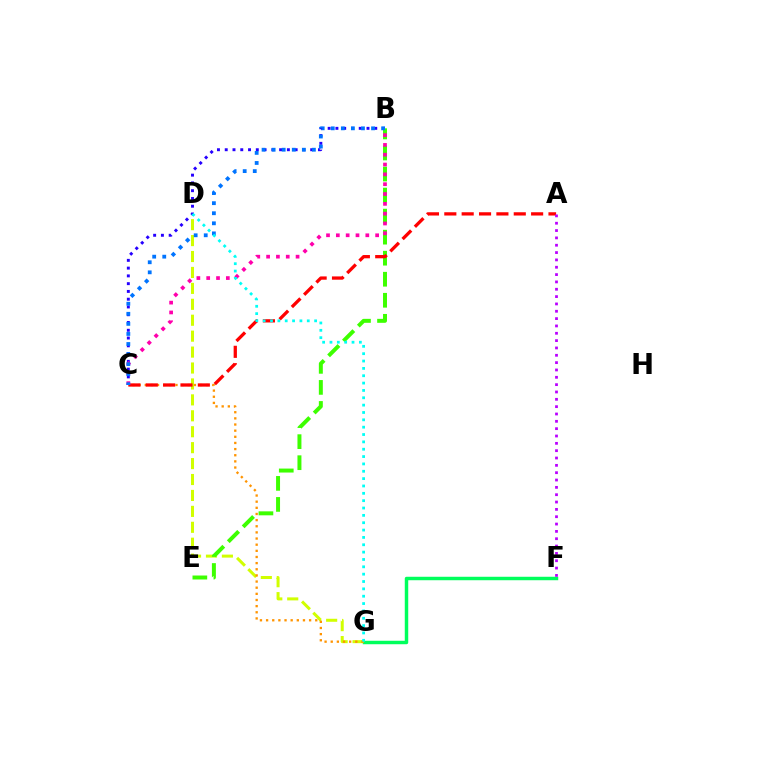{('F', 'G'): [{'color': '#00ff5c', 'line_style': 'solid', 'thickness': 2.49}], ('D', 'G'): [{'color': '#d1ff00', 'line_style': 'dashed', 'thickness': 2.16}, {'color': '#00fff6', 'line_style': 'dotted', 'thickness': 2.0}], ('B', 'E'): [{'color': '#3dff00', 'line_style': 'dashed', 'thickness': 2.86}], ('C', 'G'): [{'color': '#ff9400', 'line_style': 'dotted', 'thickness': 1.67}], ('A', 'C'): [{'color': '#ff0000', 'line_style': 'dashed', 'thickness': 2.36}], ('A', 'F'): [{'color': '#b900ff', 'line_style': 'dotted', 'thickness': 1.99}], ('B', 'C'): [{'color': '#2500ff', 'line_style': 'dotted', 'thickness': 2.11}, {'color': '#ff00ac', 'line_style': 'dotted', 'thickness': 2.67}, {'color': '#0074ff', 'line_style': 'dotted', 'thickness': 2.73}]}